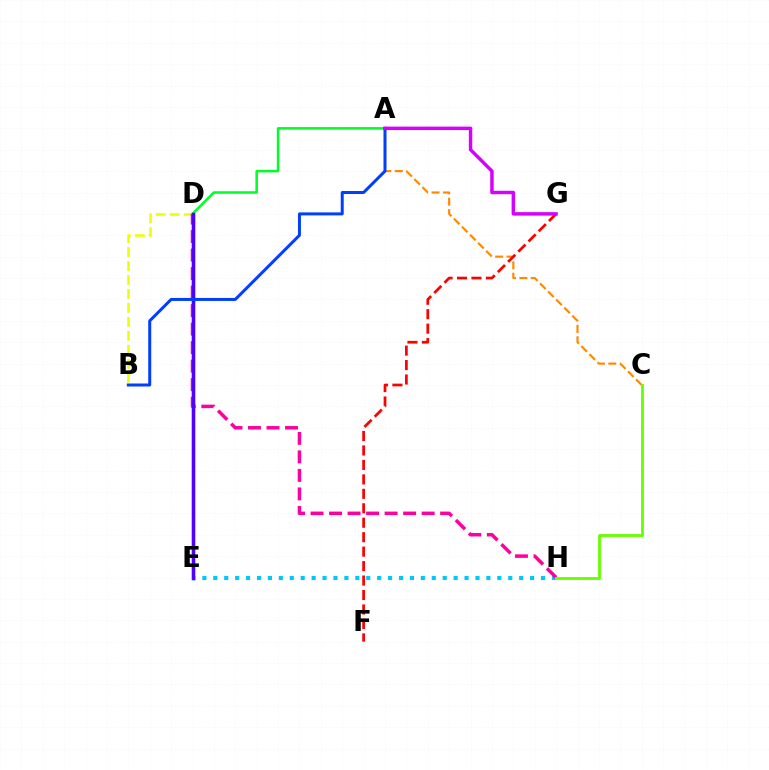{('D', 'E'): [{'color': '#00ffaf', 'line_style': 'solid', 'thickness': 2.51}, {'color': '#4f00ff', 'line_style': 'solid', 'thickness': 2.46}], ('A', 'D'): [{'color': '#00ff27', 'line_style': 'solid', 'thickness': 1.82}], ('E', 'H'): [{'color': '#00c7ff', 'line_style': 'dotted', 'thickness': 2.97}], ('A', 'C'): [{'color': '#ff8800', 'line_style': 'dashed', 'thickness': 1.55}], ('B', 'D'): [{'color': '#eeff00', 'line_style': 'dashed', 'thickness': 1.9}], ('D', 'H'): [{'color': '#ff00a0', 'line_style': 'dashed', 'thickness': 2.52}], ('C', 'H'): [{'color': '#66ff00', 'line_style': 'solid', 'thickness': 2.03}], ('F', 'G'): [{'color': '#ff0000', 'line_style': 'dashed', 'thickness': 1.96}], ('A', 'B'): [{'color': '#003fff', 'line_style': 'solid', 'thickness': 2.16}], ('A', 'G'): [{'color': '#d600ff', 'line_style': 'solid', 'thickness': 2.49}]}